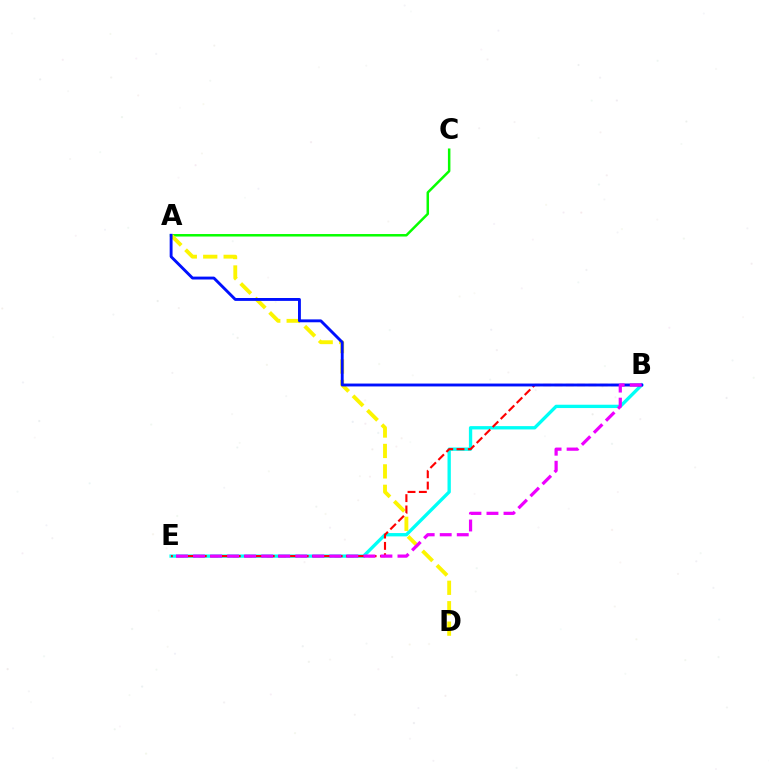{('B', 'E'): [{'color': '#00fff6', 'line_style': 'solid', 'thickness': 2.4}, {'color': '#ff0000', 'line_style': 'dashed', 'thickness': 1.54}, {'color': '#ee00ff', 'line_style': 'dashed', 'thickness': 2.31}], ('A', 'C'): [{'color': '#08ff00', 'line_style': 'solid', 'thickness': 1.8}], ('A', 'D'): [{'color': '#fcf500', 'line_style': 'dashed', 'thickness': 2.77}], ('A', 'B'): [{'color': '#0010ff', 'line_style': 'solid', 'thickness': 2.08}]}